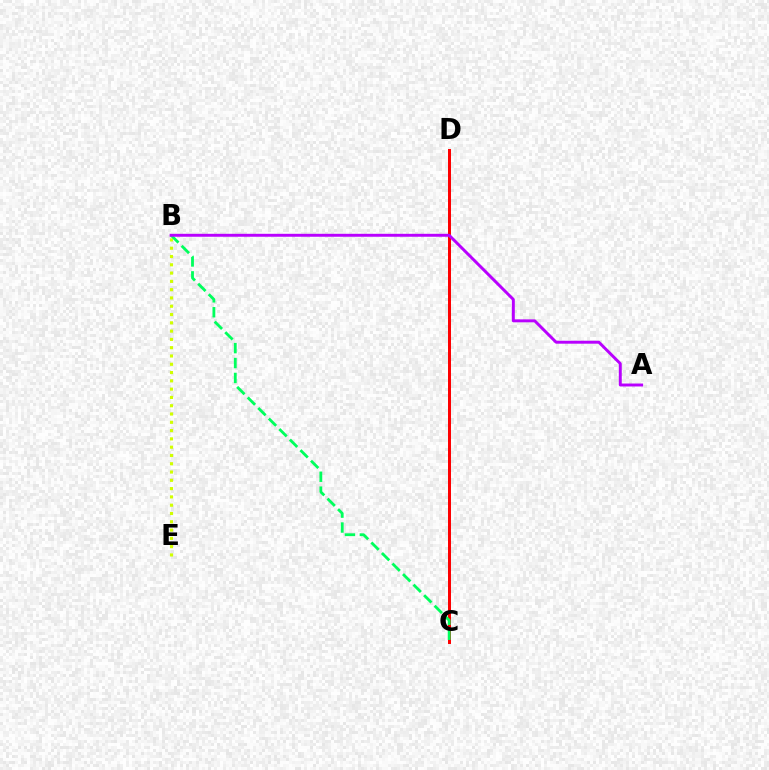{('C', 'D'): [{'color': '#0074ff', 'line_style': 'dashed', 'thickness': 2.11}, {'color': '#ff0000', 'line_style': 'solid', 'thickness': 2.15}], ('B', 'E'): [{'color': '#d1ff00', 'line_style': 'dotted', 'thickness': 2.25}], ('B', 'C'): [{'color': '#00ff5c', 'line_style': 'dashed', 'thickness': 2.03}], ('A', 'B'): [{'color': '#b900ff', 'line_style': 'solid', 'thickness': 2.12}]}